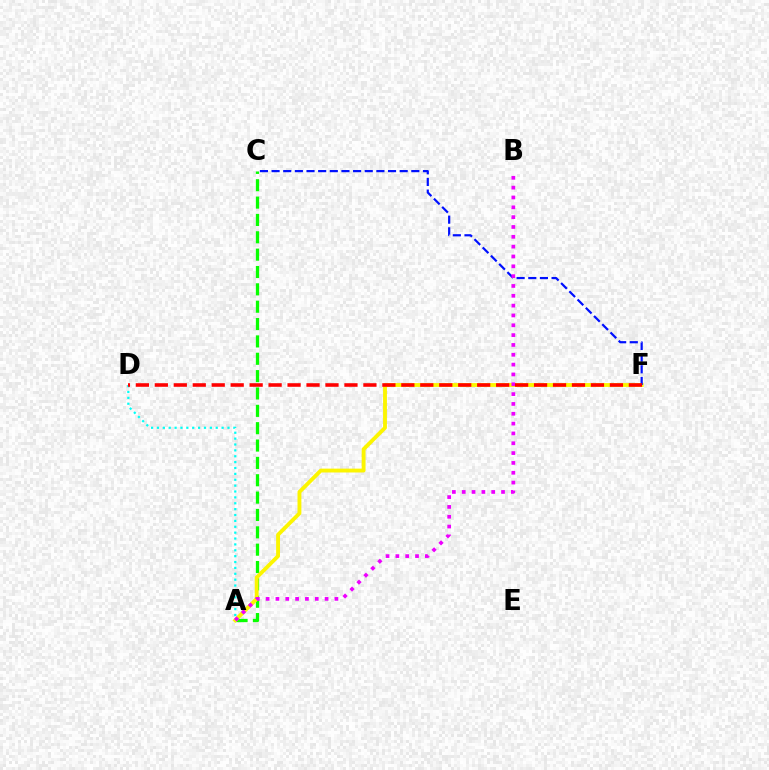{('A', 'C'): [{'color': '#08ff00', 'line_style': 'dashed', 'thickness': 2.36}], ('A', 'D'): [{'color': '#00fff6', 'line_style': 'dotted', 'thickness': 1.6}], ('A', 'F'): [{'color': '#fcf500', 'line_style': 'solid', 'thickness': 2.78}], ('C', 'F'): [{'color': '#0010ff', 'line_style': 'dashed', 'thickness': 1.58}], ('A', 'B'): [{'color': '#ee00ff', 'line_style': 'dotted', 'thickness': 2.67}], ('D', 'F'): [{'color': '#ff0000', 'line_style': 'dashed', 'thickness': 2.58}]}